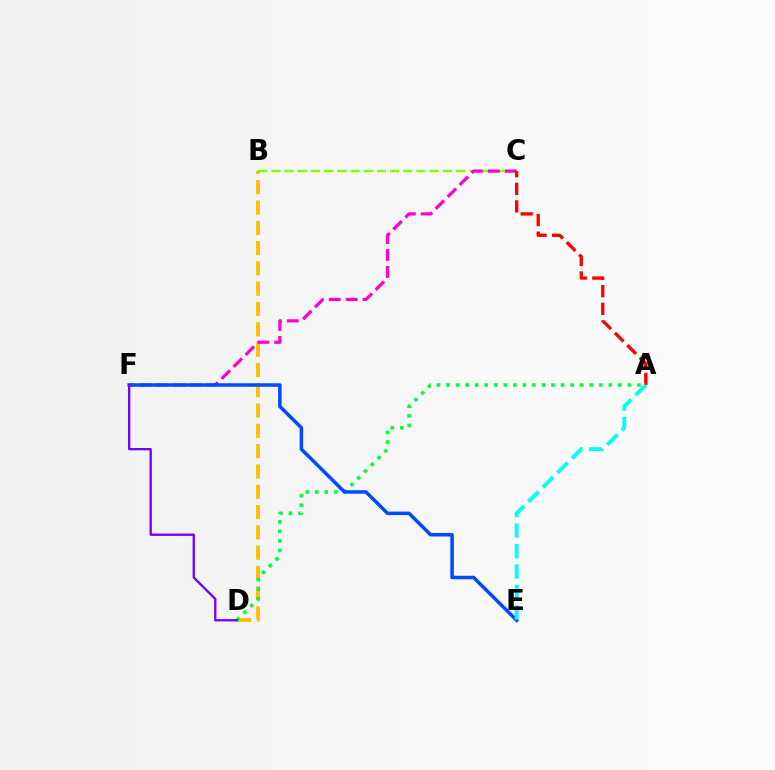{('B', 'D'): [{'color': '#ffbd00', 'line_style': 'dashed', 'thickness': 2.76}], ('B', 'C'): [{'color': '#84ff00', 'line_style': 'dashed', 'thickness': 1.79}], ('A', 'D'): [{'color': '#00ff39', 'line_style': 'dotted', 'thickness': 2.59}], ('C', 'F'): [{'color': '#ff00cf', 'line_style': 'dashed', 'thickness': 2.3}], ('A', 'C'): [{'color': '#ff0000', 'line_style': 'dashed', 'thickness': 2.39}], ('E', 'F'): [{'color': '#004bff', 'line_style': 'solid', 'thickness': 2.53}], ('A', 'E'): [{'color': '#00fff6', 'line_style': 'dashed', 'thickness': 2.78}], ('D', 'F'): [{'color': '#7200ff', 'line_style': 'solid', 'thickness': 1.66}]}